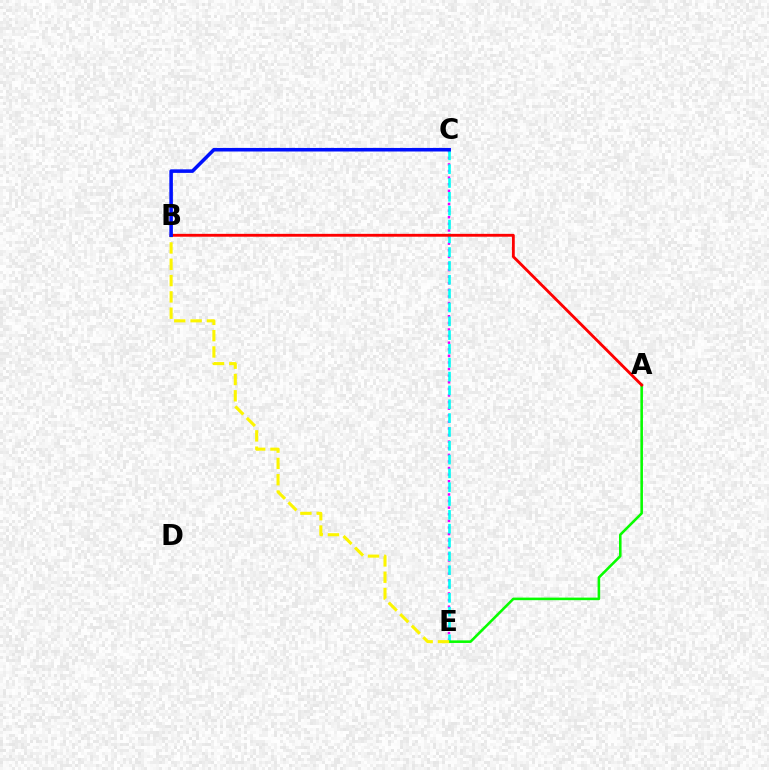{('C', 'E'): [{'color': '#ee00ff', 'line_style': 'dotted', 'thickness': 1.79}, {'color': '#00fff6', 'line_style': 'dashed', 'thickness': 1.88}], ('A', 'E'): [{'color': '#08ff00', 'line_style': 'solid', 'thickness': 1.85}], ('B', 'E'): [{'color': '#fcf500', 'line_style': 'dashed', 'thickness': 2.22}], ('A', 'B'): [{'color': '#ff0000', 'line_style': 'solid', 'thickness': 2.06}], ('B', 'C'): [{'color': '#0010ff', 'line_style': 'solid', 'thickness': 2.56}]}